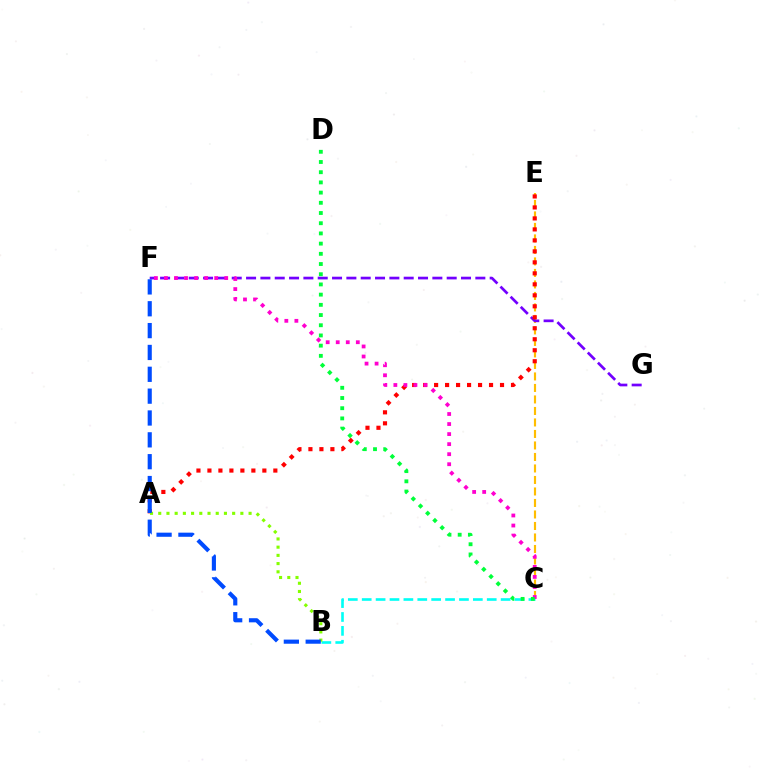{('C', 'E'): [{'color': '#ffbd00', 'line_style': 'dashed', 'thickness': 1.56}], ('F', 'G'): [{'color': '#7200ff', 'line_style': 'dashed', 'thickness': 1.95}], ('A', 'E'): [{'color': '#ff0000', 'line_style': 'dotted', 'thickness': 2.98}], ('B', 'C'): [{'color': '#00fff6', 'line_style': 'dashed', 'thickness': 1.89}], ('A', 'B'): [{'color': '#84ff00', 'line_style': 'dotted', 'thickness': 2.23}], ('B', 'F'): [{'color': '#004bff', 'line_style': 'dashed', 'thickness': 2.97}], ('C', 'F'): [{'color': '#ff00cf', 'line_style': 'dotted', 'thickness': 2.73}], ('C', 'D'): [{'color': '#00ff39', 'line_style': 'dotted', 'thickness': 2.77}]}